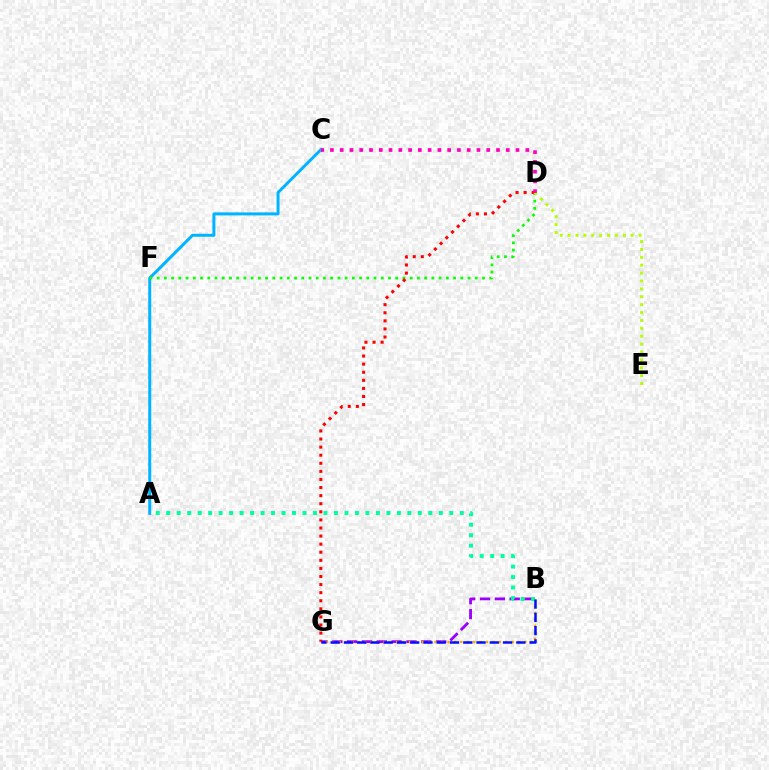{('A', 'C'): [{'color': '#00b5ff', 'line_style': 'solid', 'thickness': 2.16}], ('B', 'G'): [{'color': '#9b00ff', 'line_style': 'dashed', 'thickness': 2.01}, {'color': '#ffa500', 'line_style': 'dotted', 'thickness': 1.74}, {'color': '#0010ff', 'line_style': 'dashed', 'thickness': 1.8}], ('D', 'F'): [{'color': '#08ff00', 'line_style': 'dotted', 'thickness': 1.96}], ('A', 'B'): [{'color': '#00ff9d', 'line_style': 'dotted', 'thickness': 2.85}], ('D', 'G'): [{'color': '#ff0000', 'line_style': 'dotted', 'thickness': 2.2}], ('D', 'E'): [{'color': '#b3ff00', 'line_style': 'dotted', 'thickness': 2.14}], ('C', 'D'): [{'color': '#ff00bd', 'line_style': 'dotted', 'thickness': 2.65}]}